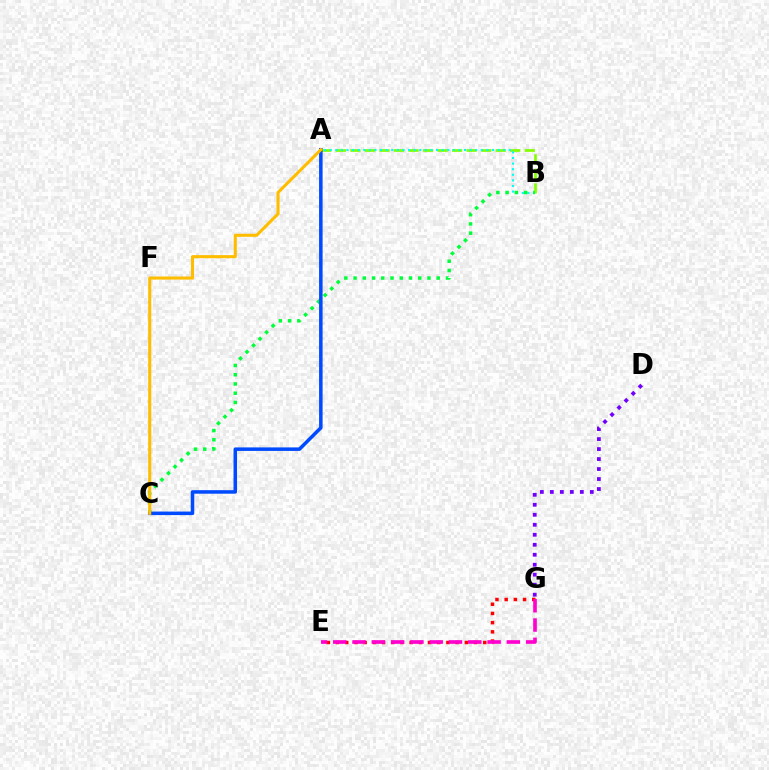{('E', 'G'): [{'color': '#ff0000', 'line_style': 'dotted', 'thickness': 2.5}, {'color': '#ff00cf', 'line_style': 'dashed', 'thickness': 2.62}], ('A', 'B'): [{'color': '#84ff00', 'line_style': 'dashed', 'thickness': 1.97}, {'color': '#00fff6', 'line_style': 'dotted', 'thickness': 1.52}], ('B', 'C'): [{'color': '#00ff39', 'line_style': 'dotted', 'thickness': 2.51}], ('A', 'C'): [{'color': '#004bff', 'line_style': 'solid', 'thickness': 2.54}, {'color': '#ffbd00', 'line_style': 'solid', 'thickness': 2.21}], ('D', 'G'): [{'color': '#7200ff', 'line_style': 'dotted', 'thickness': 2.71}]}